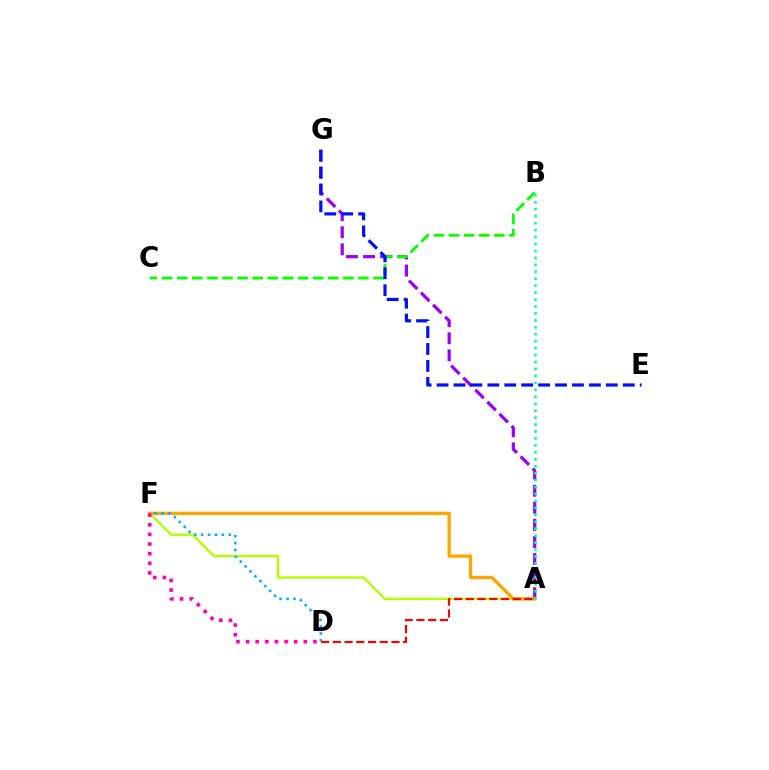{('A', 'F'): [{'color': '#b3ff00', 'line_style': 'solid', 'thickness': 1.74}, {'color': '#ffa500', 'line_style': 'solid', 'thickness': 2.38}], ('A', 'G'): [{'color': '#9b00ff', 'line_style': 'dashed', 'thickness': 2.32}], ('D', 'F'): [{'color': '#00b5ff', 'line_style': 'dotted', 'thickness': 1.88}, {'color': '#ff00bd', 'line_style': 'dotted', 'thickness': 2.62}], ('A', 'D'): [{'color': '#ff0000', 'line_style': 'dashed', 'thickness': 1.59}], ('B', 'C'): [{'color': '#08ff00', 'line_style': 'dashed', 'thickness': 2.05}], ('A', 'B'): [{'color': '#00ff9d', 'line_style': 'dotted', 'thickness': 1.89}], ('E', 'G'): [{'color': '#0010ff', 'line_style': 'dashed', 'thickness': 2.3}]}